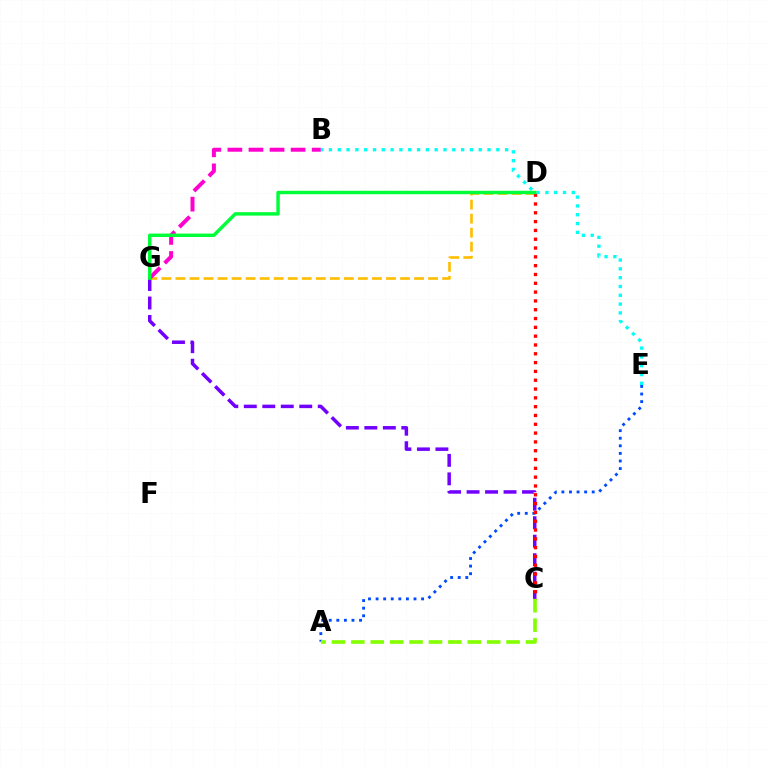{('C', 'G'): [{'color': '#7200ff', 'line_style': 'dashed', 'thickness': 2.51}], ('A', 'E'): [{'color': '#004bff', 'line_style': 'dotted', 'thickness': 2.06}], ('D', 'G'): [{'color': '#ffbd00', 'line_style': 'dashed', 'thickness': 1.91}, {'color': '#00ff39', 'line_style': 'solid', 'thickness': 2.47}], ('C', 'D'): [{'color': '#ff0000', 'line_style': 'dotted', 'thickness': 2.39}], ('B', 'G'): [{'color': '#ff00cf', 'line_style': 'dashed', 'thickness': 2.86}], ('B', 'E'): [{'color': '#00fff6', 'line_style': 'dotted', 'thickness': 2.39}], ('A', 'C'): [{'color': '#84ff00', 'line_style': 'dashed', 'thickness': 2.64}]}